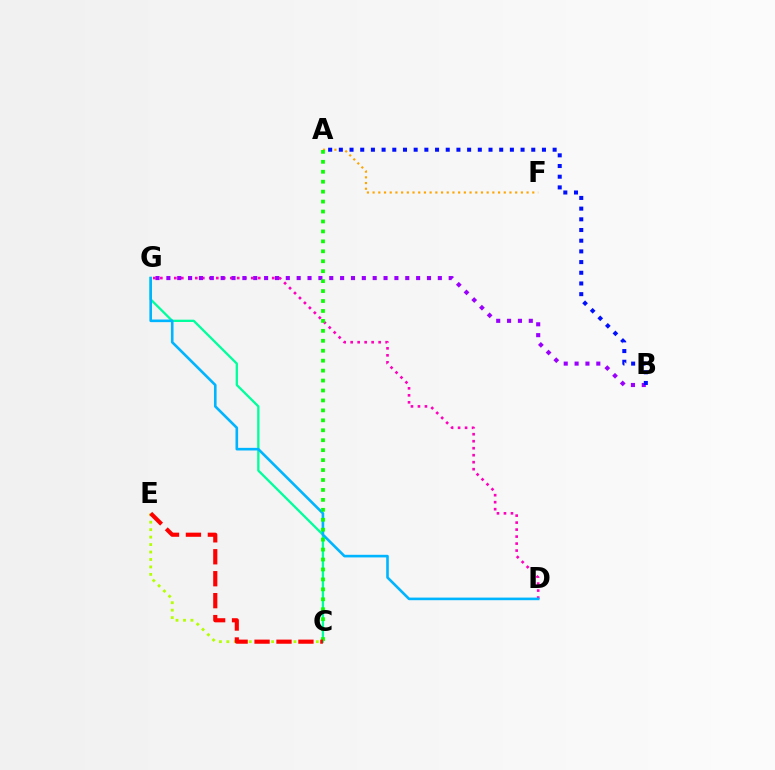{('A', 'F'): [{'color': '#ffa500', 'line_style': 'dotted', 'thickness': 1.55}], ('C', 'E'): [{'color': '#b3ff00', 'line_style': 'dotted', 'thickness': 2.03}, {'color': '#ff0000', 'line_style': 'dashed', 'thickness': 2.98}], ('D', 'G'): [{'color': '#ff00bd', 'line_style': 'dotted', 'thickness': 1.9}, {'color': '#00b5ff', 'line_style': 'solid', 'thickness': 1.89}], ('C', 'G'): [{'color': '#00ff9d', 'line_style': 'solid', 'thickness': 1.66}], ('B', 'G'): [{'color': '#9b00ff', 'line_style': 'dotted', 'thickness': 2.95}], ('A', 'B'): [{'color': '#0010ff', 'line_style': 'dotted', 'thickness': 2.9}], ('A', 'C'): [{'color': '#08ff00', 'line_style': 'dotted', 'thickness': 2.7}]}